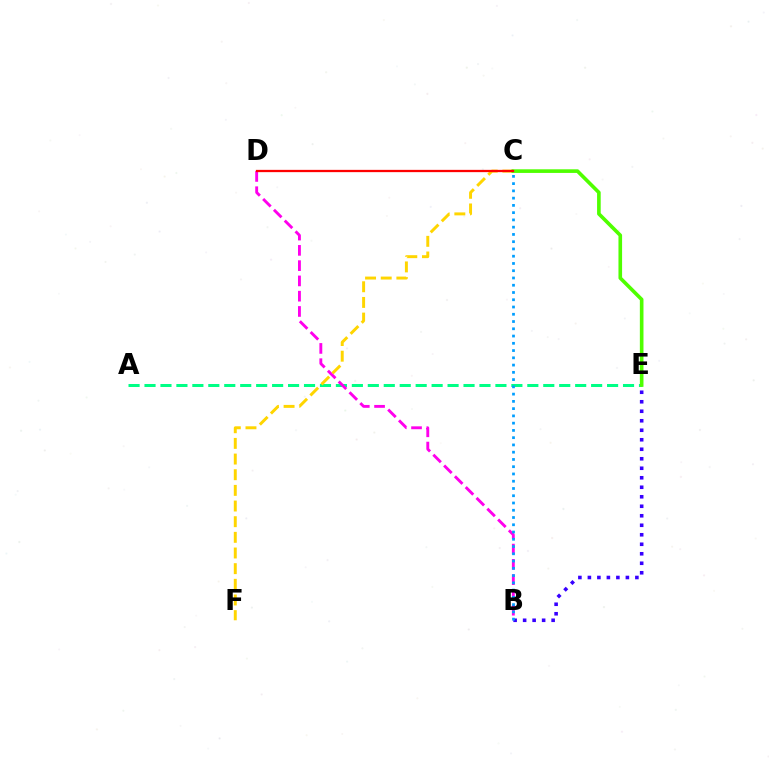{('A', 'E'): [{'color': '#00ff86', 'line_style': 'dashed', 'thickness': 2.17}], ('B', 'D'): [{'color': '#ff00ed', 'line_style': 'dashed', 'thickness': 2.07}], ('C', 'F'): [{'color': '#ffd500', 'line_style': 'dashed', 'thickness': 2.13}], ('C', 'E'): [{'color': '#4fff00', 'line_style': 'solid', 'thickness': 2.61}], ('C', 'D'): [{'color': '#ff0000', 'line_style': 'solid', 'thickness': 1.64}], ('B', 'E'): [{'color': '#3700ff', 'line_style': 'dotted', 'thickness': 2.58}], ('B', 'C'): [{'color': '#009eff', 'line_style': 'dotted', 'thickness': 1.97}]}